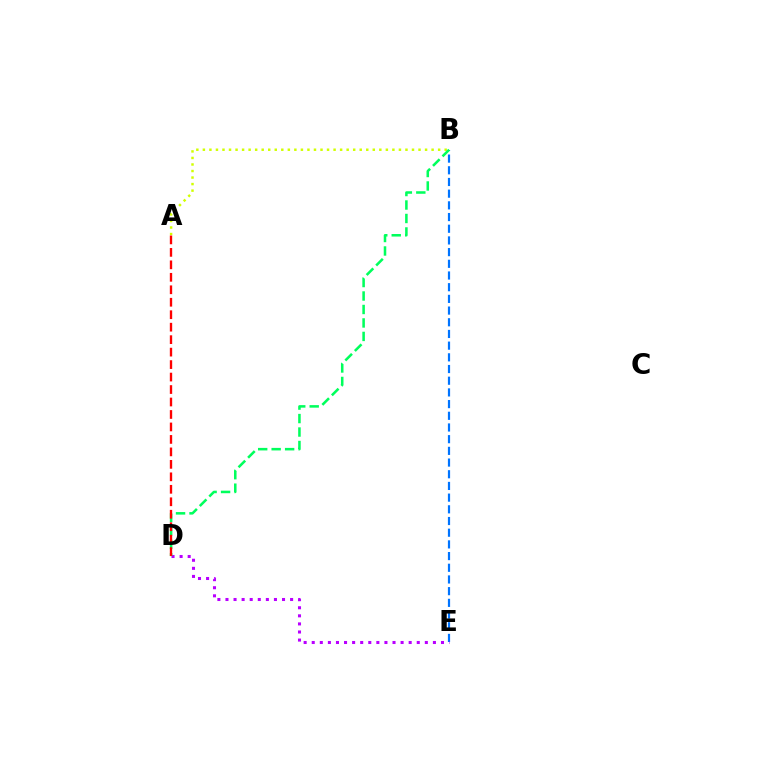{('B', 'E'): [{'color': '#0074ff', 'line_style': 'dashed', 'thickness': 1.59}], ('D', 'E'): [{'color': '#b900ff', 'line_style': 'dotted', 'thickness': 2.19}], ('A', 'B'): [{'color': '#d1ff00', 'line_style': 'dotted', 'thickness': 1.78}], ('B', 'D'): [{'color': '#00ff5c', 'line_style': 'dashed', 'thickness': 1.83}], ('A', 'D'): [{'color': '#ff0000', 'line_style': 'dashed', 'thickness': 1.69}]}